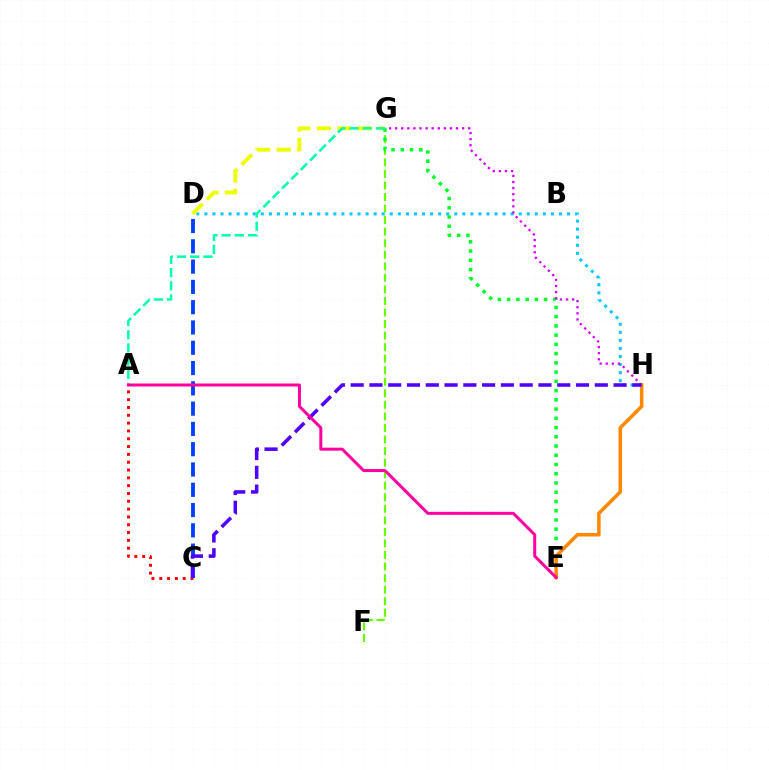{('F', 'G'): [{'color': '#66ff00', 'line_style': 'dashed', 'thickness': 1.57}], ('D', 'H'): [{'color': '#00c7ff', 'line_style': 'dotted', 'thickness': 2.19}], ('D', 'G'): [{'color': '#eeff00', 'line_style': 'dashed', 'thickness': 2.79}], ('E', 'G'): [{'color': '#00ff27', 'line_style': 'dotted', 'thickness': 2.51}], ('G', 'H'): [{'color': '#d600ff', 'line_style': 'dotted', 'thickness': 1.65}], ('A', 'C'): [{'color': '#ff0000', 'line_style': 'dotted', 'thickness': 2.12}], ('E', 'H'): [{'color': '#ff8800', 'line_style': 'solid', 'thickness': 2.54}], ('C', 'D'): [{'color': '#003fff', 'line_style': 'dashed', 'thickness': 2.76}], ('A', 'G'): [{'color': '#00ffaf', 'line_style': 'dashed', 'thickness': 1.79}], ('C', 'H'): [{'color': '#4f00ff', 'line_style': 'dashed', 'thickness': 2.55}], ('A', 'E'): [{'color': '#ff00a0', 'line_style': 'solid', 'thickness': 2.16}]}